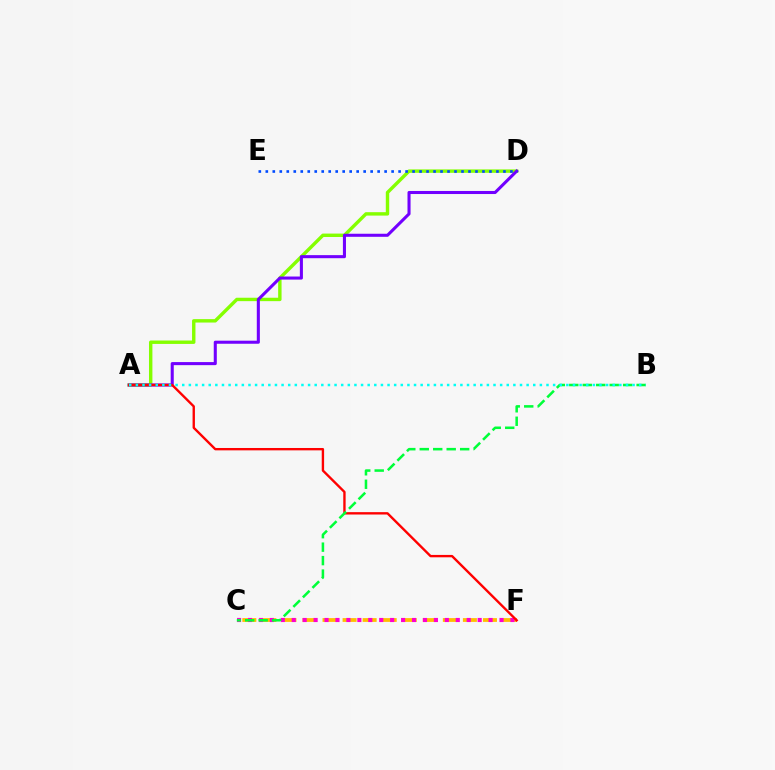{('C', 'F'): [{'color': '#ffbd00', 'line_style': 'dashed', 'thickness': 2.72}, {'color': '#ff00cf', 'line_style': 'dotted', 'thickness': 2.97}], ('A', 'D'): [{'color': '#84ff00', 'line_style': 'solid', 'thickness': 2.45}, {'color': '#7200ff', 'line_style': 'solid', 'thickness': 2.21}], ('A', 'F'): [{'color': '#ff0000', 'line_style': 'solid', 'thickness': 1.71}], ('B', 'C'): [{'color': '#00ff39', 'line_style': 'dashed', 'thickness': 1.83}], ('D', 'E'): [{'color': '#004bff', 'line_style': 'dotted', 'thickness': 1.9}], ('A', 'B'): [{'color': '#00fff6', 'line_style': 'dotted', 'thickness': 1.8}]}